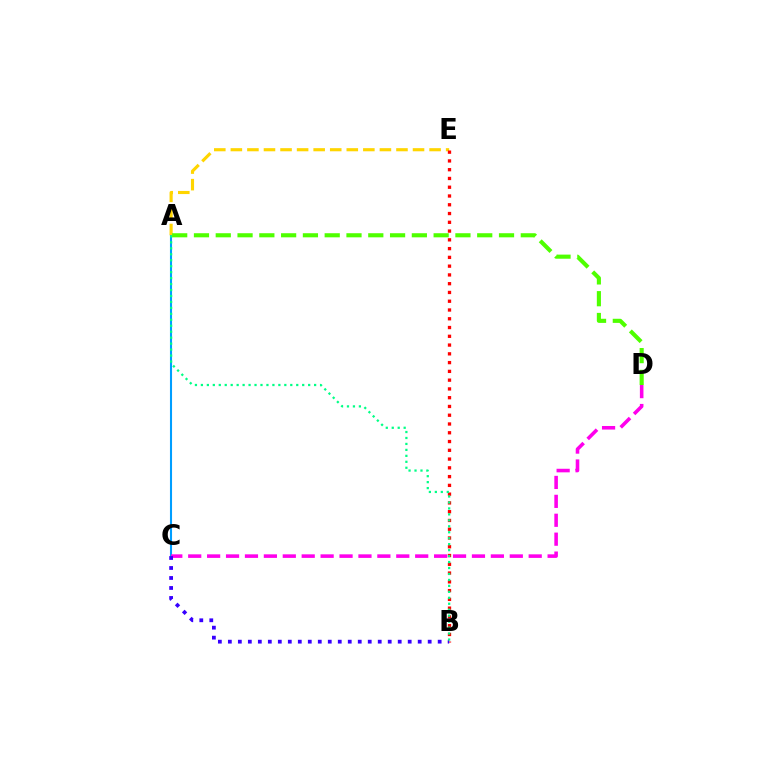{('A', 'C'): [{'color': '#009eff', 'line_style': 'solid', 'thickness': 1.5}], ('C', 'D'): [{'color': '#ff00ed', 'line_style': 'dashed', 'thickness': 2.57}], ('A', 'E'): [{'color': '#ffd500', 'line_style': 'dashed', 'thickness': 2.25}], ('B', 'E'): [{'color': '#ff0000', 'line_style': 'dotted', 'thickness': 2.38}], ('B', 'C'): [{'color': '#3700ff', 'line_style': 'dotted', 'thickness': 2.71}], ('A', 'B'): [{'color': '#00ff86', 'line_style': 'dotted', 'thickness': 1.62}], ('A', 'D'): [{'color': '#4fff00', 'line_style': 'dashed', 'thickness': 2.96}]}